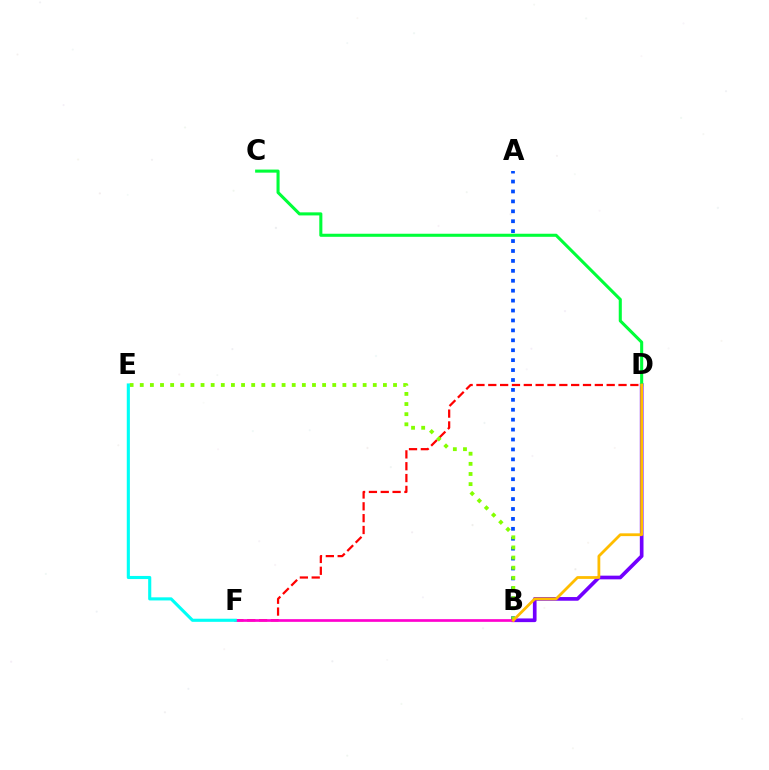{('B', 'D'): [{'color': '#7200ff', 'line_style': 'solid', 'thickness': 2.65}, {'color': '#ffbd00', 'line_style': 'solid', 'thickness': 2.0}], ('D', 'F'): [{'color': '#ff0000', 'line_style': 'dashed', 'thickness': 1.61}], ('A', 'B'): [{'color': '#004bff', 'line_style': 'dotted', 'thickness': 2.7}], ('C', 'D'): [{'color': '#00ff39', 'line_style': 'solid', 'thickness': 2.21}], ('B', 'E'): [{'color': '#84ff00', 'line_style': 'dotted', 'thickness': 2.75}], ('B', 'F'): [{'color': '#ff00cf', 'line_style': 'solid', 'thickness': 1.93}], ('E', 'F'): [{'color': '#00fff6', 'line_style': 'solid', 'thickness': 2.24}]}